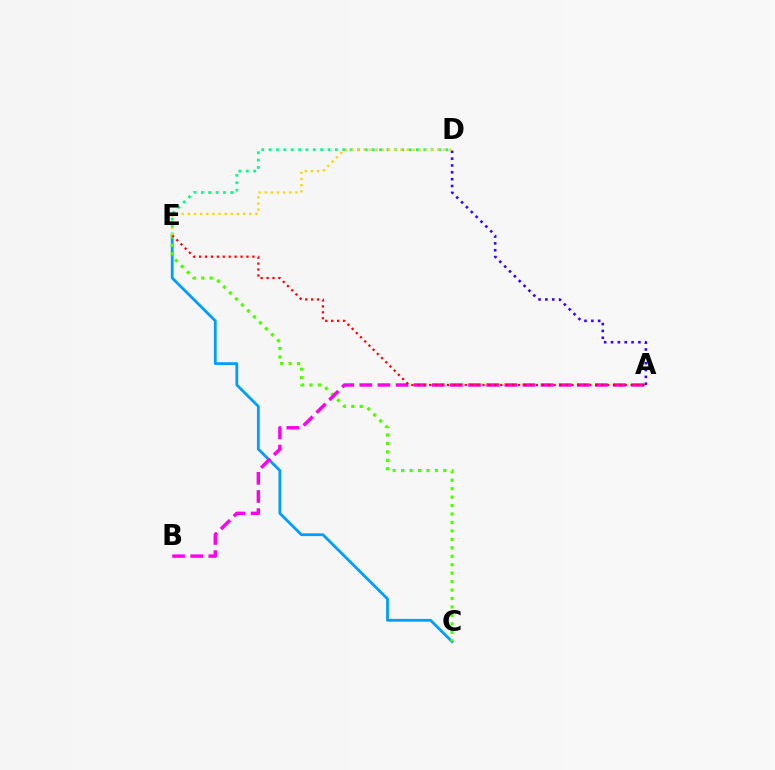{('C', 'E'): [{'color': '#009eff', 'line_style': 'solid', 'thickness': 2.01}, {'color': '#4fff00', 'line_style': 'dotted', 'thickness': 2.3}], ('A', 'B'): [{'color': '#ff00ed', 'line_style': 'dashed', 'thickness': 2.46}], ('A', 'D'): [{'color': '#3700ff', 'line_style': 'dotted', 'thickness': 1.86}], ('A', 'E'): [{'color': '#ff0000', 'line_style': 'dotted', 'thickness': 1.61}], ('D', 'E'): [{'color': '#00ff86', 'line_style': 'dotted', 'thickness': 2.0}, {'color': '#ffd500', 'line_style': 'dotted', 'thickness': 1.67}]}